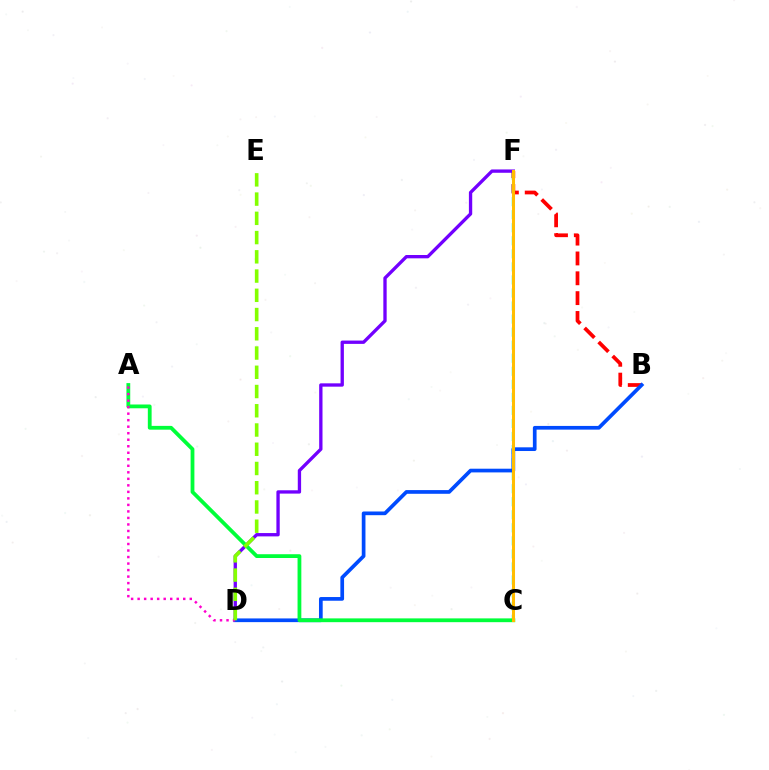{('B', 'F'): [{'color': '#ff0000', 'line_style': 'dashed', 'thickness': 2.7}], ('C', 'F'): [{'color': '#00fff6', 'line_style': 'dashed', 'thickness': 1.77}, {'color': '#ffbd00', 'line_style': 'solid', 'thickness': 2.19}], ('D', 'F'): [{'color': '#7200ff', 'line_style': 'solid', 'thickness': 2.39}], ('B', 'D'): [{'color': '#004bff', 'line_style': 'solid', 'thickness': 2.66}], ('A', 'C'): [{'color': '#00ff39', 'line_style': 'solid', 'thickness': 2.73}], ('A', 'D'): [{'color': '#ff00cf', 'line_style': 'dotted', 'thickness': 1.77}], ('D', 'E'): [{'color': '#84ff00', 'line_style': 'dashed', 'thickness': 2.61}]}